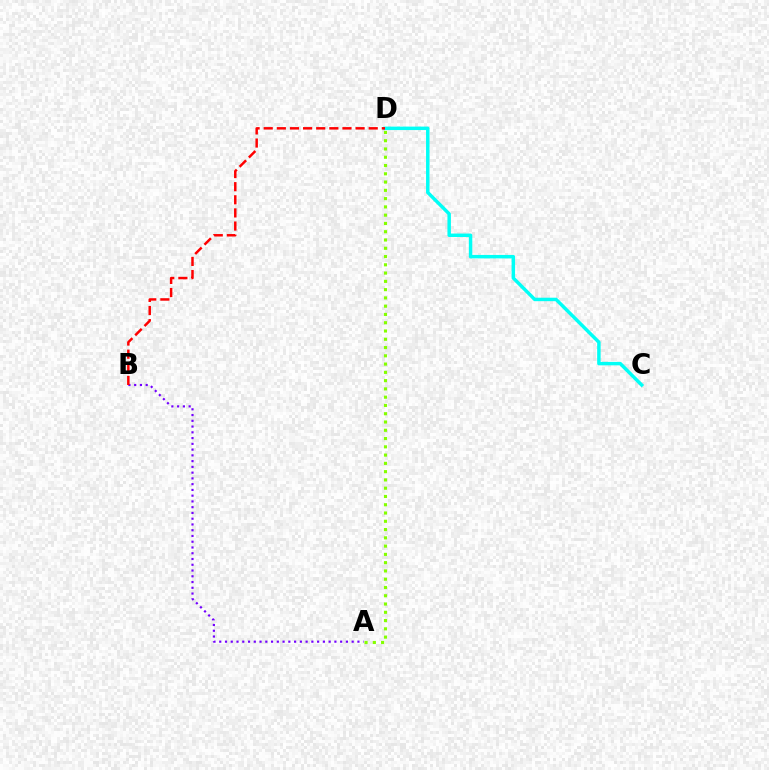{('A', 'D'): [{'color': '#84ff00', 'line_style': 'dotted', 'thickness': 2.25}], ('C', 'D'): [{'color': '#00fff6', 'line_style': 'solid', 'thickness': 2.49}], ('A', 'B'): [{'color': '#7200ff', 'line_style': 'dotted', 'thickness': 1.56}], ('B', 'D'): [{'color': '#ff0000', 'line_style': 'dashed', 'thickness': 1.78}]}